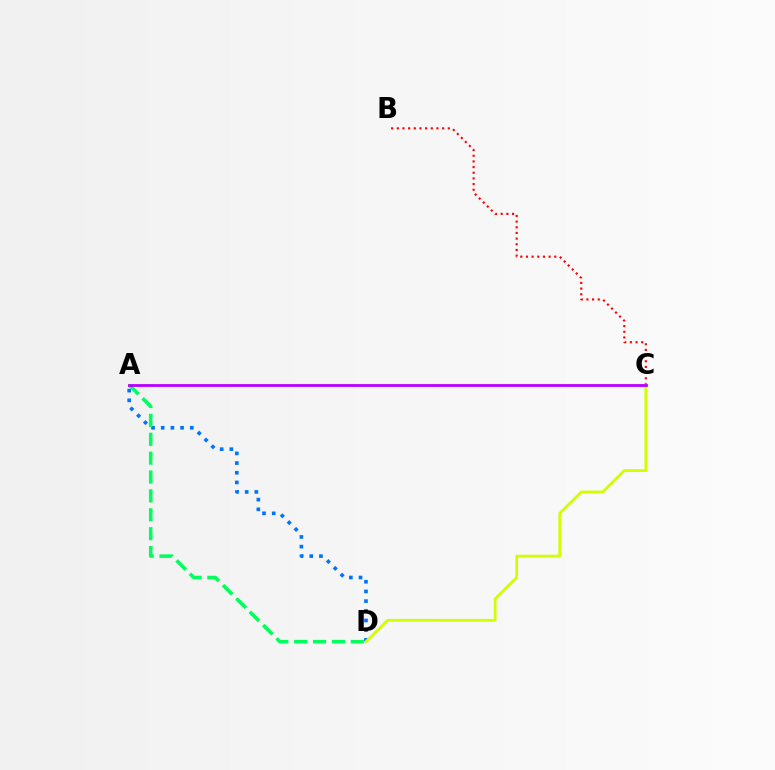{('A', 'D'): [{'color': '#0074ff', 'line_style': 'dotted', 'thickness': 2.63}, {'color': '#00ff5c', 'line_style': 'dashed', 'thickness': 2.56}], ('B', 'C'): [{'color': '#ff0000', 'line_style': 'dotted', 'thickness': 1.54}], ('C', 'D'): [{'color': '#d1ff00', 'line_style': 'solid', 'thickness': 2.0}], ('A', 'C'): [{'color': '#b900ff', 'line_style': 'solid', 'thickness': 2.02}]}